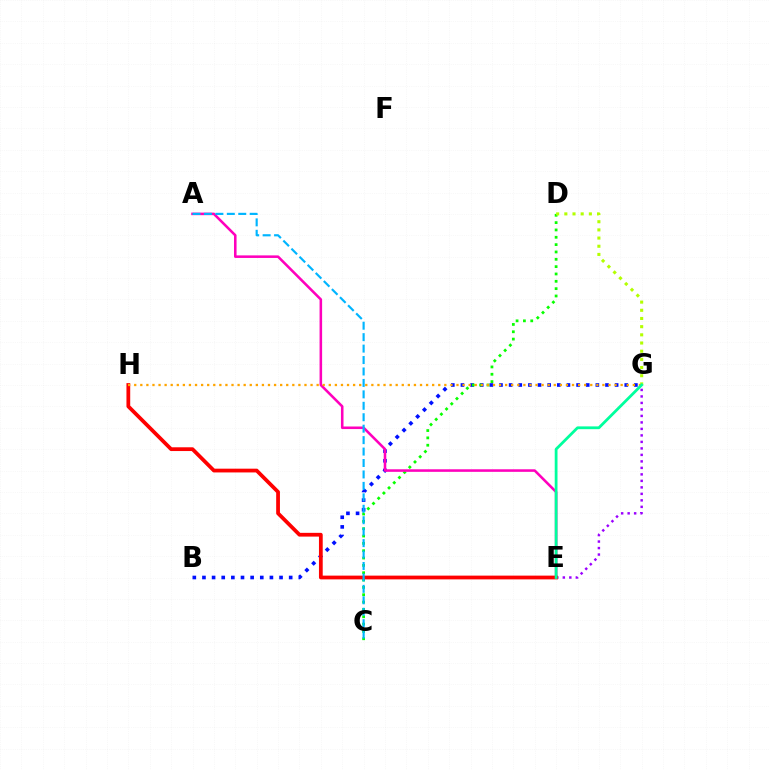{('E', 'G'): [{'color': '#9b00ff', 'line_style': 'dotted', 'thickness': 1.76}, {'color': '#00ff9d', 'line_style': 'solid', 'thickness': 2.0}], ('B', 'G'): [{'color': '#0010ff', 'line_style': 'dotted', 'thickness': 2.62}], ('C', 'D'): [{'color': '#08ff00', 'line_style': 'dotted', 'thickness': 1.99}], ('A', 'E'): [{'color': '#ff00bd', 'line_style': 'solid', 'thickness': 1.84}], ('E', 'H'): [{'color': '#ff0000', 'line_style': 'solid', 'thickness': 2.71}], ('A', 'C'): [{'color': '#00b5ff', 'line_style': 'dashed', 'thickness': 1.55}], ('D', 'G'): [{'color': '#b3ff00', 'line_style': 'dotted', 'thickness': 2.22}], ('G', 'H'): [{'color': '#ffa500', 'line_style': 'dotted', 'thickness': 1.65}]}